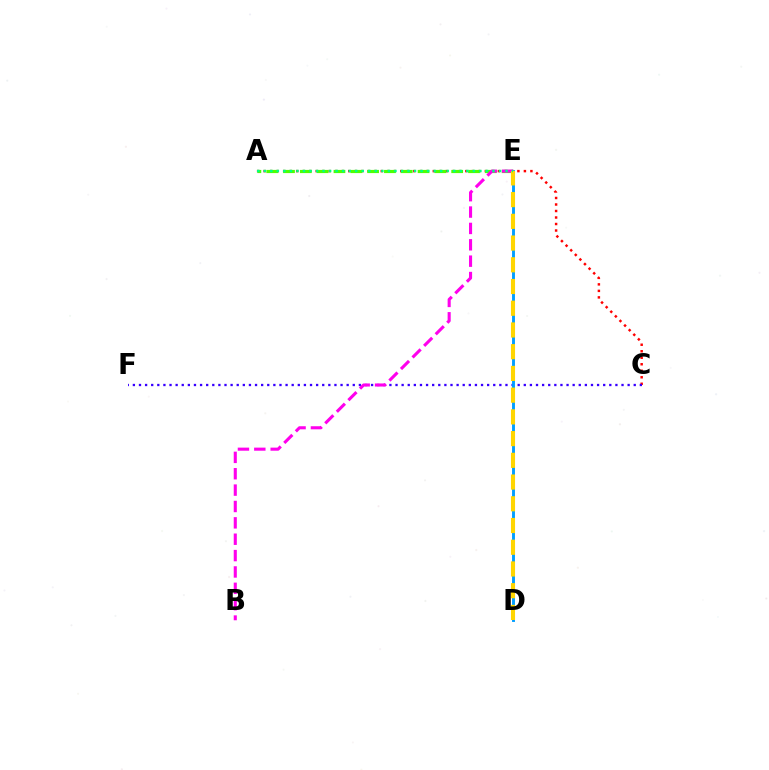{('A', 'C'): [{'color': '#ff0000', 'line_style': 'dotted', 'thickness': 1.77}], ('C', 'F'): [{'color': '#3700ff', 'line_style': 'dotted', 'thickness': 1.66}], ('D', 'E'): [{'color': '#009eff', 'line_style': 'solid', 'thickness': 2.09}, {'color': '#ffd500', 'line_style': 'dashed', 'thickness': 2.95}], ('A', 'E'): [{'color': '#4fff00', 'line_style': 'dashed', 'thickness': 2.28}, {'color': '#00ff86', 'line_style': 'dotted', 'thickness': 1.78}], ('B', 'E'): [{'color': '#ff00ed', 'line_style': 'dashed', 'thickness': 2.22}]}